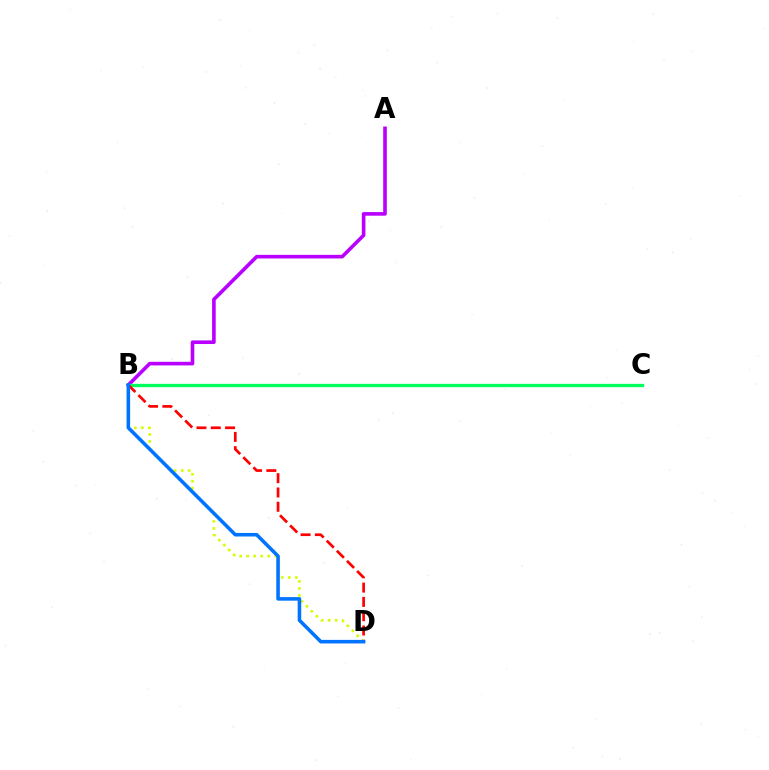{('A', 'B'): [{'color': '#b900ff', 'line_style': 'solid', 'thickness': 2.6}], ('B', 'C'): [{'color': '#00ff5c', 'line_style': 'solid', 'thickness': 2.37}], ('B', 'D'): [{'color': '#d1ff00', 'line_style': 'dotted', 'thickness': 1.9}, {'color': '#ff0000', 'line_style': 'dashed', 'thickness': 1.94}, {'color': '#0074ff', 'line_style': 'solid', 'thickness': 2.56}]}